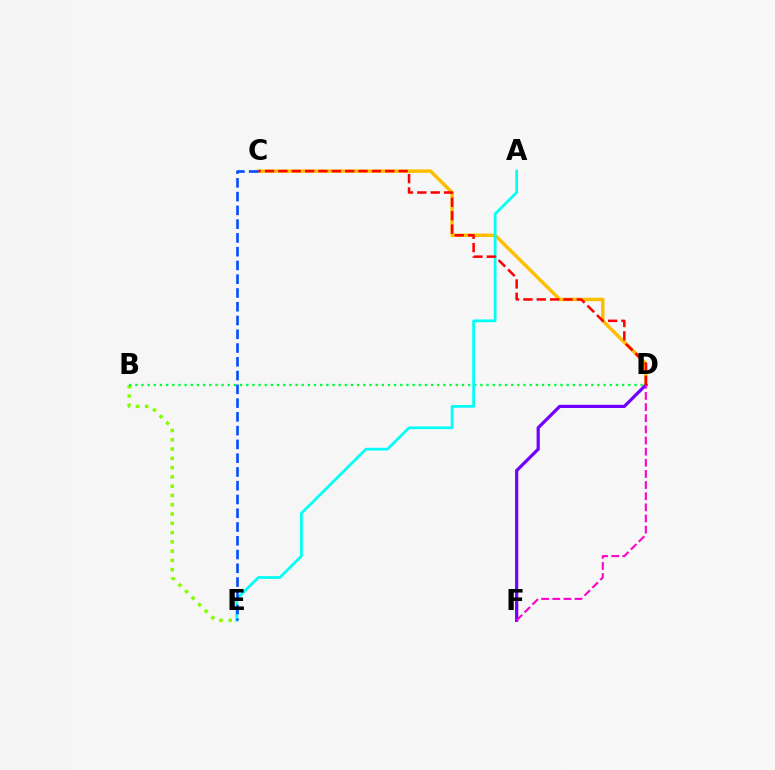{('C', 'D'): [{'color': '#ffbd00', 'line_style': 'solid', 'thickness': 2.47}, {'color': '#ff0000', 'line_style': 'dashed', 'thickness': 1.82}], ('B', 'E'): [{'color': '#84ff00', 'line_style': 'dotted', 'thickness': 2.52}], ('D', 'F'): [{'color': '#7200ff', 'line_style': 'solid', 'thickness': 2.31}, {'color': '#ff00cf', 'line_style': 'dashed', 'thickness': 1.51}], ('B', 'D'): [{'color': '#00ff39', 'line_style': 'dotted', 'thickness': 1.67}], ('A', 'E'): [{'color': '#00fff6', 'line_style': 'solid', 'thickness': 1.98}], ('C', 'E'): [{'color': '#004bff', 'line_style': 'dashed', 'thickness': 1.87}]}